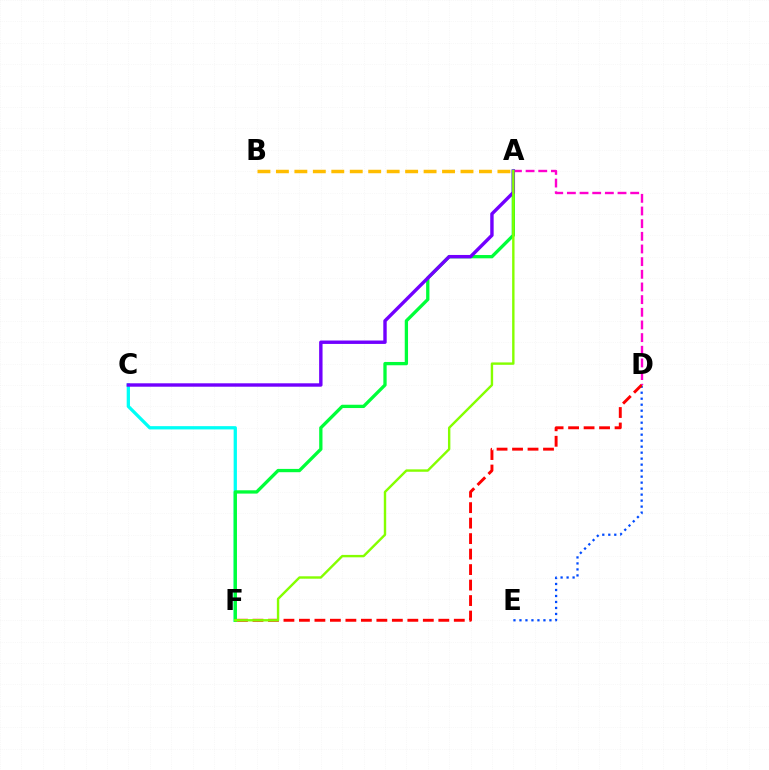{('C', 'F'): [{'color': '#00fff6', 'line_style': 'solid', 'thickness': 2.36}], ('A', 'F'): [{'color': '#00ff39', 'line_style': 'solid', 'thickness': 2.37}, {'color': '#84ff00', 'line_style': 'solid', 'thickness': 1.73}], ('D', 'E'): [{'color': '#004bff', 'line_style': 'dotted', 'thickness': 1.63}], ('A', 'D'): [{'color': '#ff00cf', 'line_style': 'dashed', 'thickness': 1.72}], ('D', 'F'): [{'color': '#ff0000', 'line_style': 'dashed', 'thickness': 2.1}], ('A', 'C'): [{'color': '#7200ff', 'line_style': 'solid', 'thickness': 2.45}], ('A', 'B'): [{'color': '#ffbd00', 'line_style': 'dashed', 'thickness': 2.51}]}